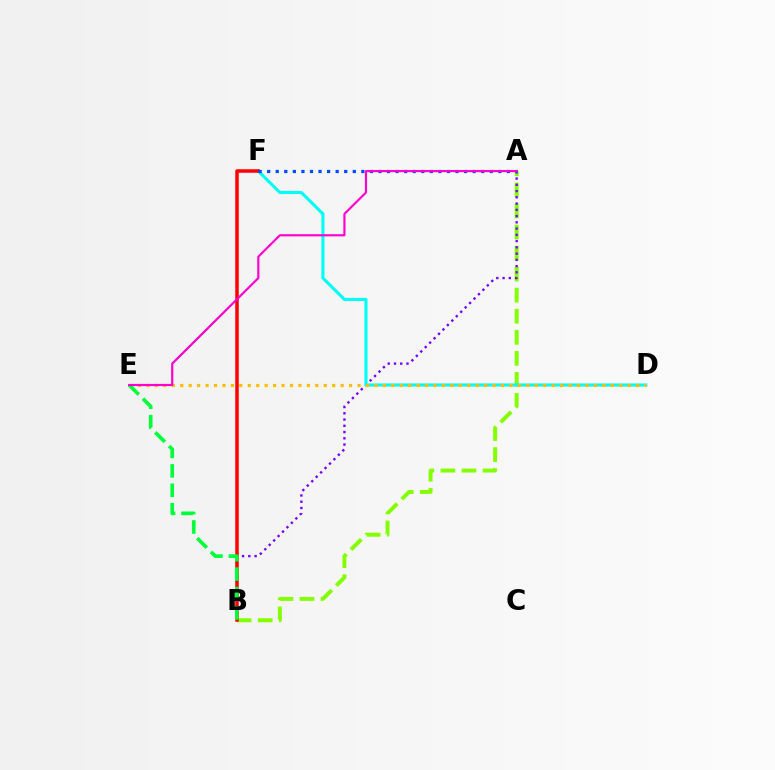{('A', 'B'): [{'color': '#84ff00', 'line_style': 'dashed', 'thickness': 2.86}, {'color': '#7200ff', 'line_style': 'dotted', 'thickness': 1.7}], ('D', 'F'): [{'color': '#00fff6', 'line_style': 'solid', 'thickness': 2.23}], ('B', 'F'): [{'color': '#ff0000', 'line_style': 'solid', 'thickness': 2.52}], ('D', 'E'): [{'color': '#ffbd00', 'line_style': 'dotted', 'thickness': 2.29}], ('B', 'E'): [{'color': '#00ff39', 'line_style': 'dashed', 'thickness': 2.64}], ('A', 'F'): [{'color': '#004bff', 'line_style': 'dotted', 'thickness': 2.33}], ('A', 'E'): [{'color': '#ff00cf', 'line_style': 'solid', 'thickness': 1.57}]}